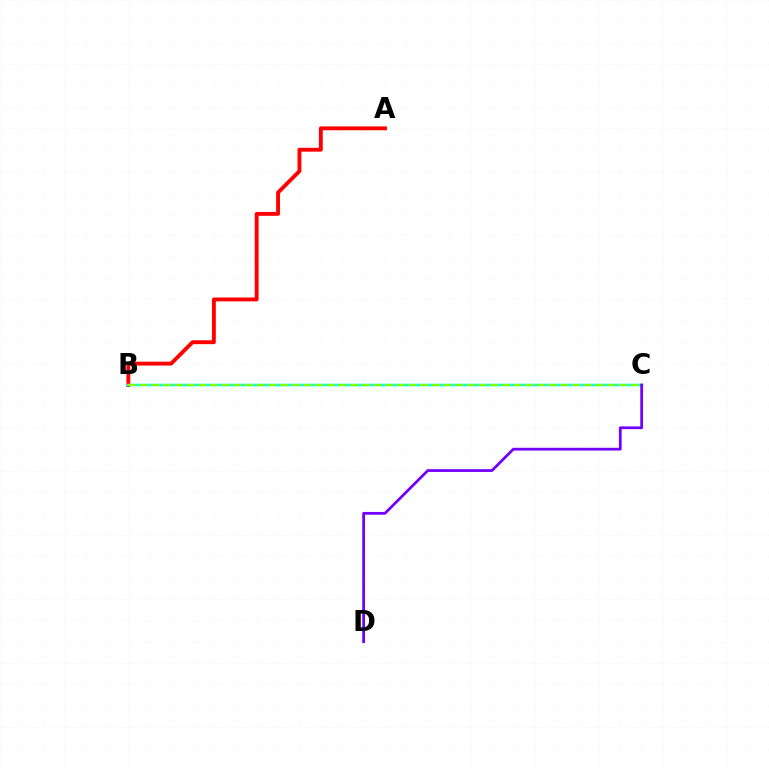{('A', 'B'): [{'color': '#ff0000', 'line_style': 'solid', 'thickness': 2.78}], ('B', 'C'): [{'color': '#00fff6', 'line_style': 'solid', 'thickness': 1.8}, {'color': '#84ff00', 'line_style': 'dashed', 'thickness': 1.59}], ('C', 'D'): [{'color': '#7200ff', 'line_style': 'solid', 'thickness': 1.99}]}